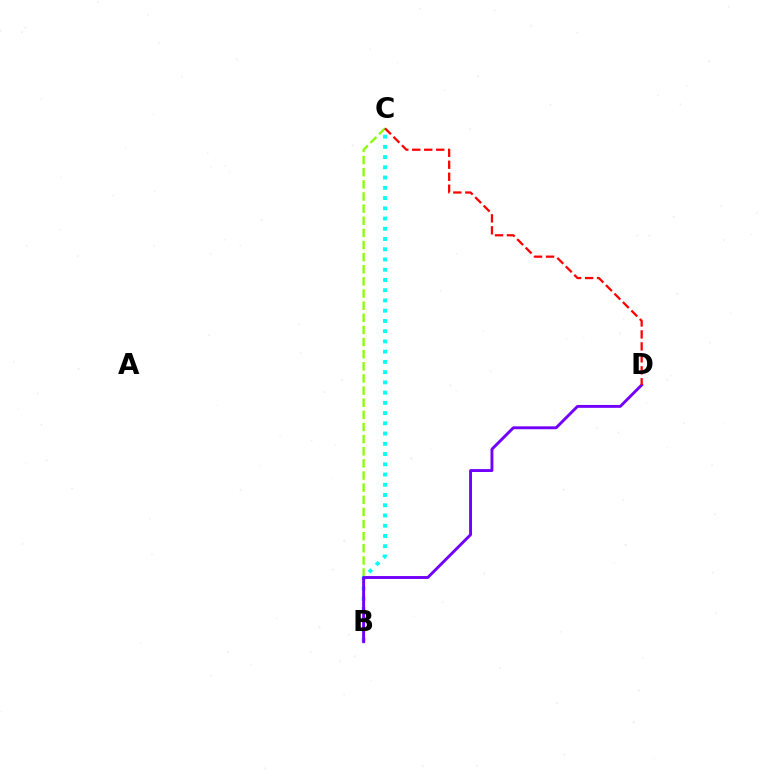{('B', 'C'): [{'color': '#84ff00', 'line_style': 'dashed', 'thickness': 1.65}, {'color': '#00fff6', 'line_style': 'dotted', 'thickness': 2.78}], ('B', 'D'): [{'color': '#7200ff', 'line_style': 'solid', 'thickness': 2.09}], ('C', 'D'): [{'color': '#ff0000', 'line_style': 'dashed', 'thickness': 1.63}]}